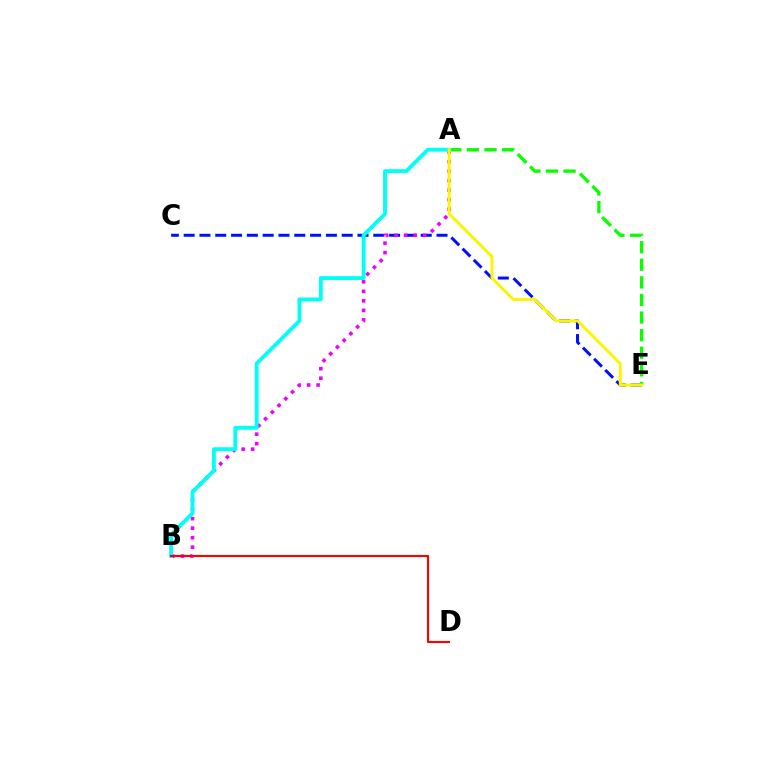{('C', 'E'): [{'color': '#0010ff', 'line_style': 'dashed', 'thickness': 2.15}], ('A', 'E'): [{'color': '#08ff00', 'line_style': 'dashed', 'thickness': 2.39}, {'color': '#fcf500', 'line_style': 'solid', 'thickness': 2.13}], ('A', 'B'): [{'color': '#ee00ff', 'line_style': 'dotted', 'thickness': 2.58}, {'color': '#00fff6', 'line_style': 'solid', 'thickness': 2.78}], ('B', 'D'): [{'color': '#ff0000', 'line_style': 'solid', 'thickness': 1.52}]}